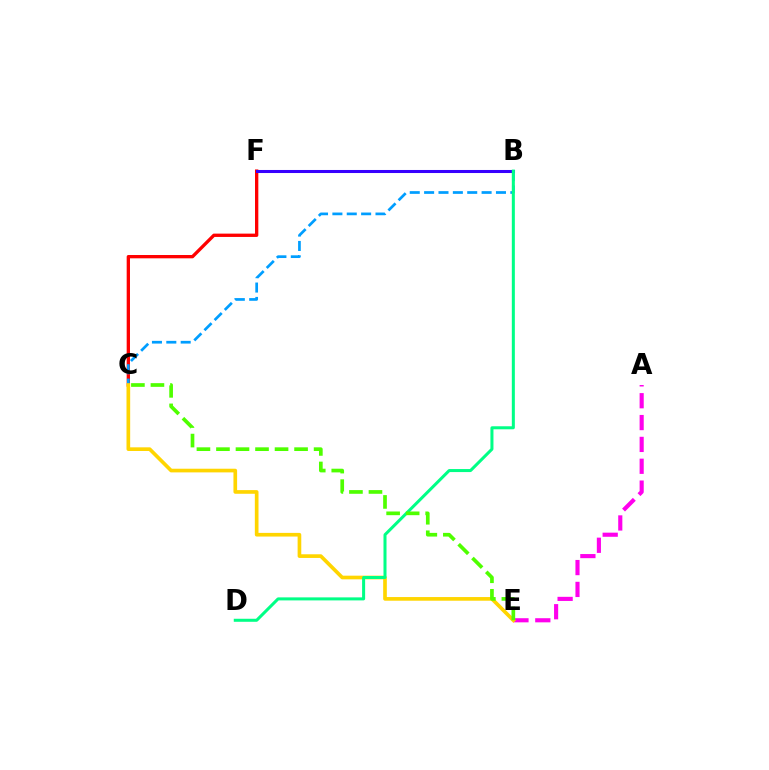{('C', 'F'): [{'color': '#ff0000', 'line_style': 'solid', 'thickness': 2.39}], ('B', 'F'): [{'color': '#3700ff', 'line_style': 'solid', 'thickness': 2.19}], ('B', 'C'): [{'color': '#009eff', 'line_style': 'dashed', 'thickness': 1.95}], ('A', 'E'): [{'color': '#ff00ed', 'line_style': 'dashed', 'thickness': 2.97}], ('C', 'E'): [{'color': '#ffd500', 'line_style': 'solid', 'thickness': 2.64}, {'color': '#4fff00', 'line_style': 'dashed', 'thickness': 2.65}], ('B', 'D'): [{'color': '#00ff86', 'line_style': 'solid', 'thickness': 2.18}]}